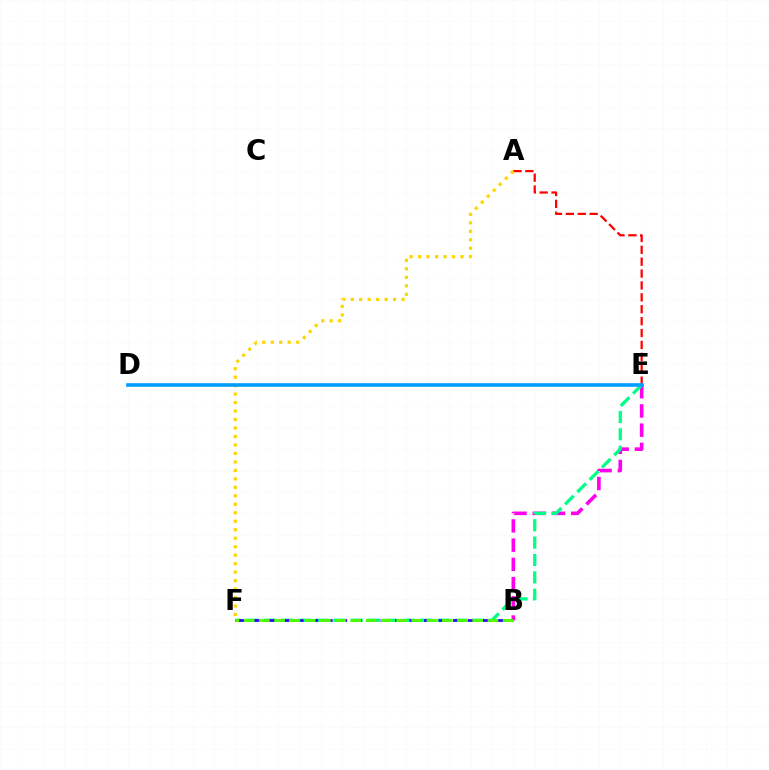{('A', 'E'): [{'color': '#ff0000', 'line_style': 'dashed', 'thickness': 1.62}], ('B', 'E'): [{'color': '#ff00ed', 'line_style': 'dashed', 'thickness': 2.61}], ('E', 'F'): [{'color': '#00ff86', 'line_style': 'dashed', 'thickness': 2.36}], ('B', 'F'): [{'color': '#3700ff', 'line_style': 'dashed', 'thickness': 1.97}, {'color': '#4fff00', 'line_style': 'dashed', 'thickness': 2.07}], ('A', 'F'): [{'color': '#ffd500', 'line_style': 'dotted', 'thickness': 2.3}], ('D', 'E'): [{'color': '#009eff', 'line_style': 'solid', 'thickness': 2.6}]}